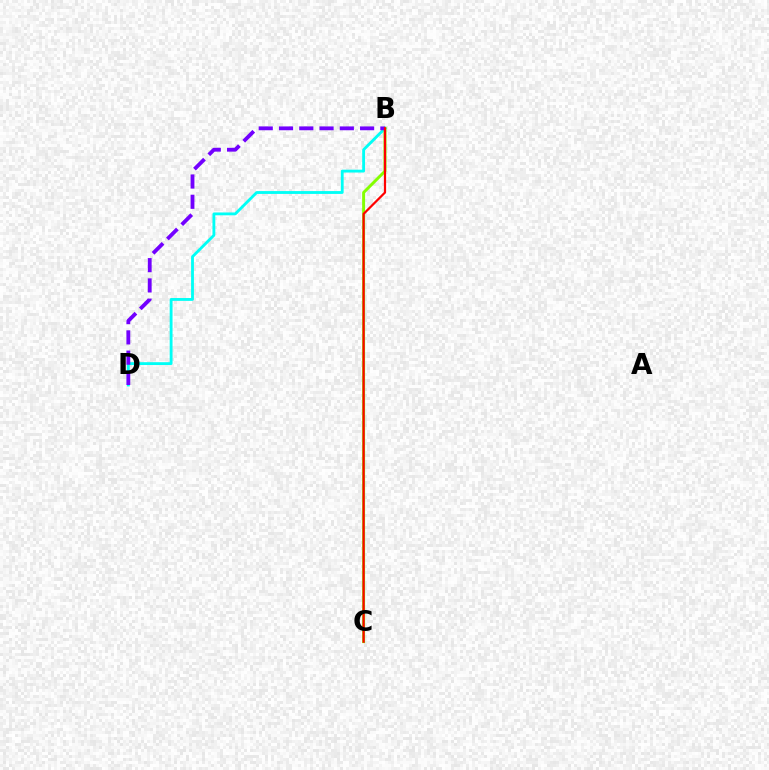{('B', 'D'): [{'color': '#00fff6', 'line_style': 'solid', 'thickness': 2.04}, {'color': '#7200ff', 'line_style': 'dashed', 'thickness': 2.75}], ('B', 'C'): [{'color': '#84ff00', 'line_style': 'solid', 'thickness': 2.12}, {'color': '#ff0000', 'line_style': 'solid', 'thickness': 1.6}]}